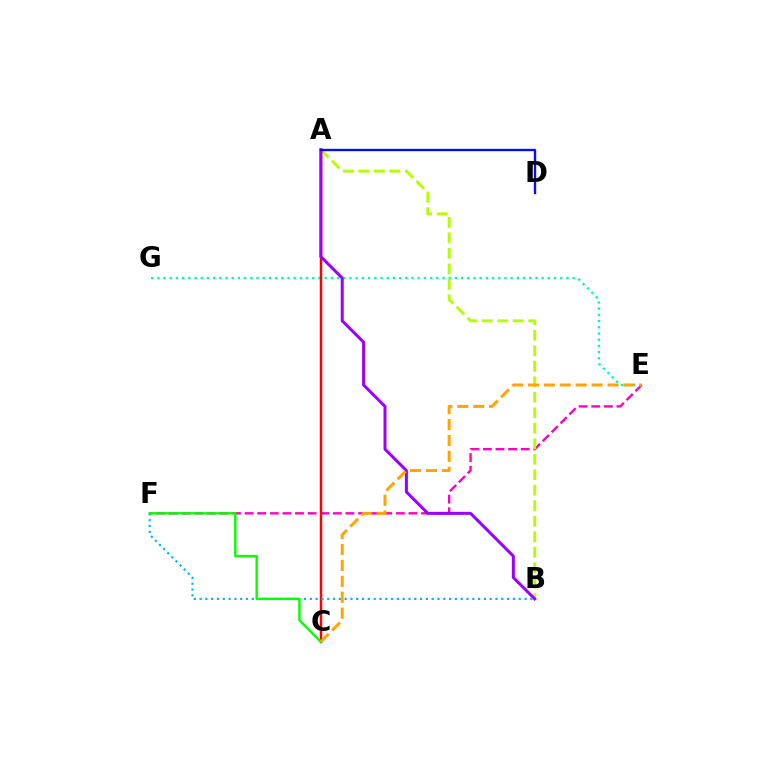{('E', 'G'): [{'color': '#00ff9d', 'line_style': 'dotted', 'thickness': 1.68}], ('E', 'F'): [{'color': '#ff00bd', 'line_style': 'dashed', 'thickness': 1.71}], ('A', 'B'): [{'color': '#b3ff00', 'line_style': 'dashed', 'thickness': 2.11}, {'color': '#9b00ff', 'line_style': 'solid', 'thickness': 2.16}], ('A', 'C'): [{'color': '#ff0000', 'line_style': 'solid', 'thickness': 1.79}], ('B', 'F'): [{'color': '#00b5ff', 'line_style': 'dotted', 'thickness': 1.58}], ('C', 'F'): [{'color': '#08ff00', 'line_style': 'solid', 'thickness': 1.74}], ('A', 'D'): [{'color': '#0010ff', 'line_style': 'solid', 'thickness': 1.69}], ('C', 'E'): [{'color': '#ffa500', 'line_style': 'dashed', 'thickness': 2.16}]}